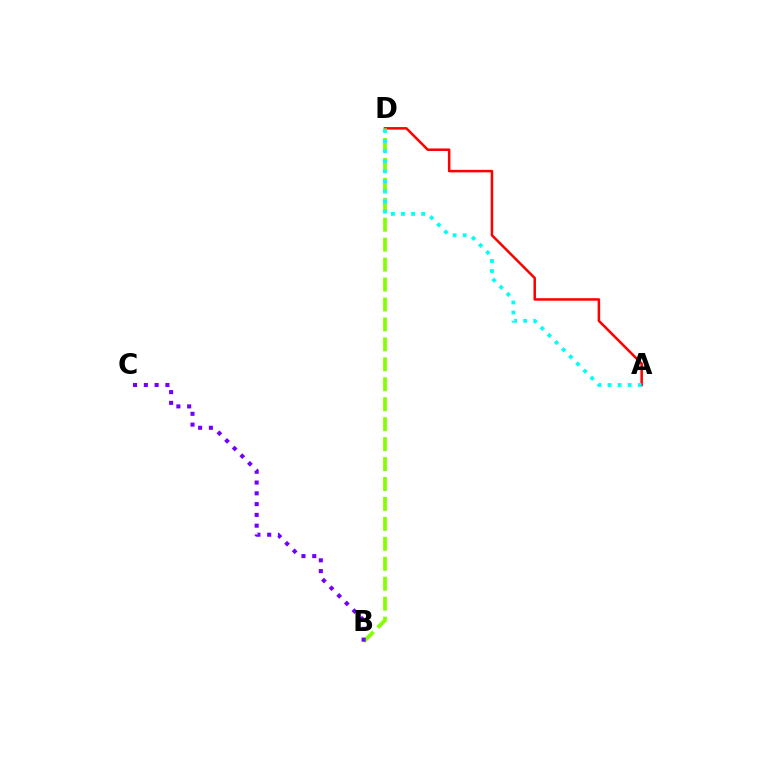{('A', 'D'): [{'color': '#ff0000', 'line_style': 'solid', 'thickness': 1.82}, {'color': '#00fff6', 'line_style': 'dotted', 'thickness': 2.74}], ('B', 'D'): [{'color': '#84ff00', 'line_style': 'dashed', 'thickness': 2.71}], ('B', 'C'): [{'color': '#7200ff', 'line_style': 'dotted', 'thickness': 2.93}]}